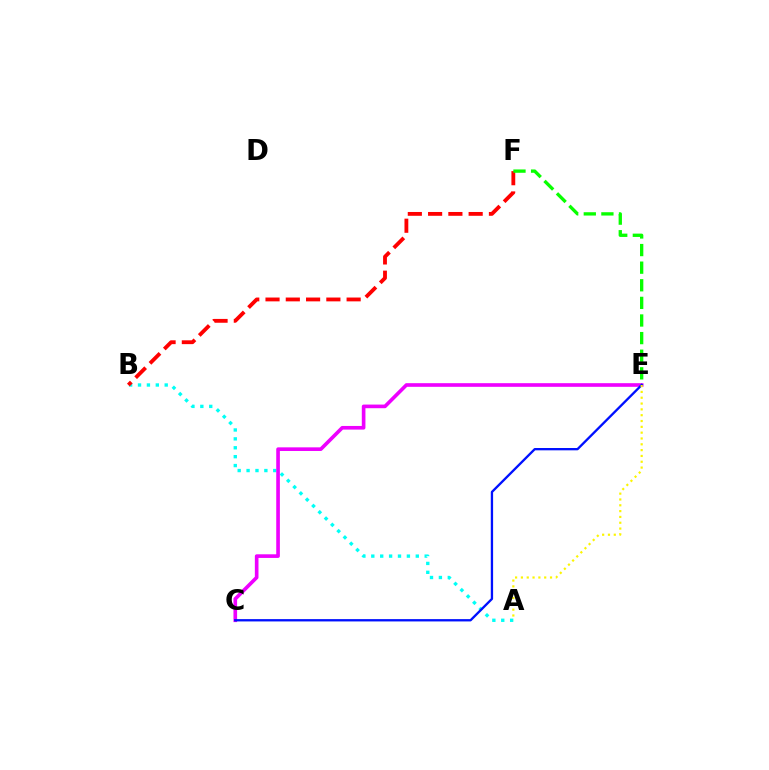{('A', 'B'): [{'color': '#00fff6', 'line_style': 'dotted', 'thickness': 2.42}], ('C', 'E'): [{'color': '#ee00ff', 'line_style': 'solid', 'thickness': 2.62}, {'color': '#0010ff', 'line_style': 'solid', 'thickness': 1.67}], ('B', 'F'): [{'color': '#ff0000', 'line_style': 'dashed', 'thickness': 2.75}], ('E', 'F'): [{'color': '#08ff00', 'line_style': 'dashed', 'thickness': 2.39}], ('A', 'E'): [{'color': '#fcf500', 'line_style': 'dotted', 'thickness': 1.58}]}